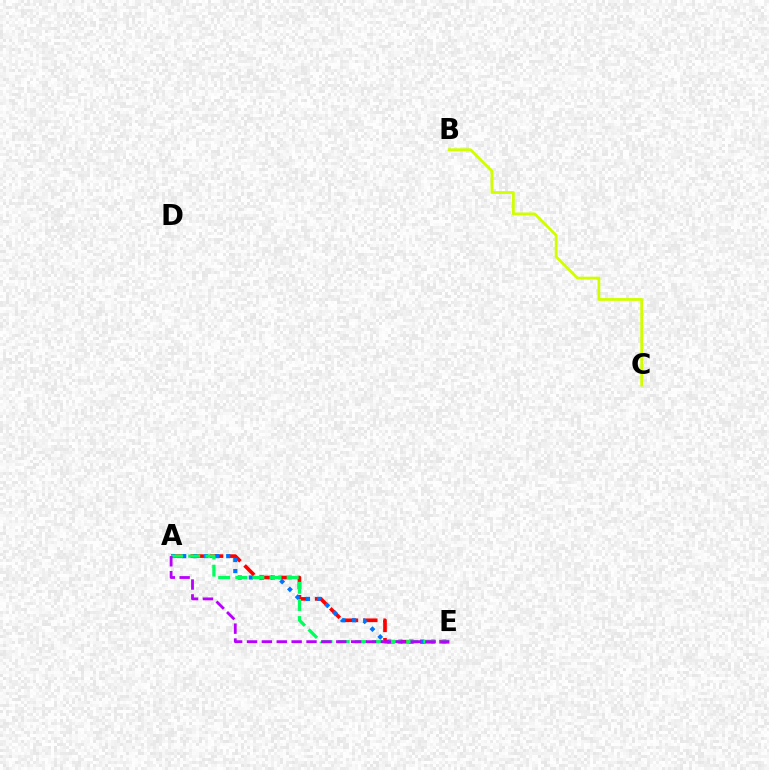{('A', 'E'): [{'color': '#ff0000', 'line_style': 'dashed', 'thickness': 2.63}, {'color': '#0074ff', 'line_style': 'dotted', 'thickness': 2.99}, {'color': '#00ff5c', 'line_style': 'dashed', 'thickness': 2.33}, {'color': '#b900ff', 'line_style': 'dashed', 'thickness': 2.02}], ('B', 'C'): [{'color': '#d1ff00', 'line_style': 'solid', 'thickness': 2.01}]}